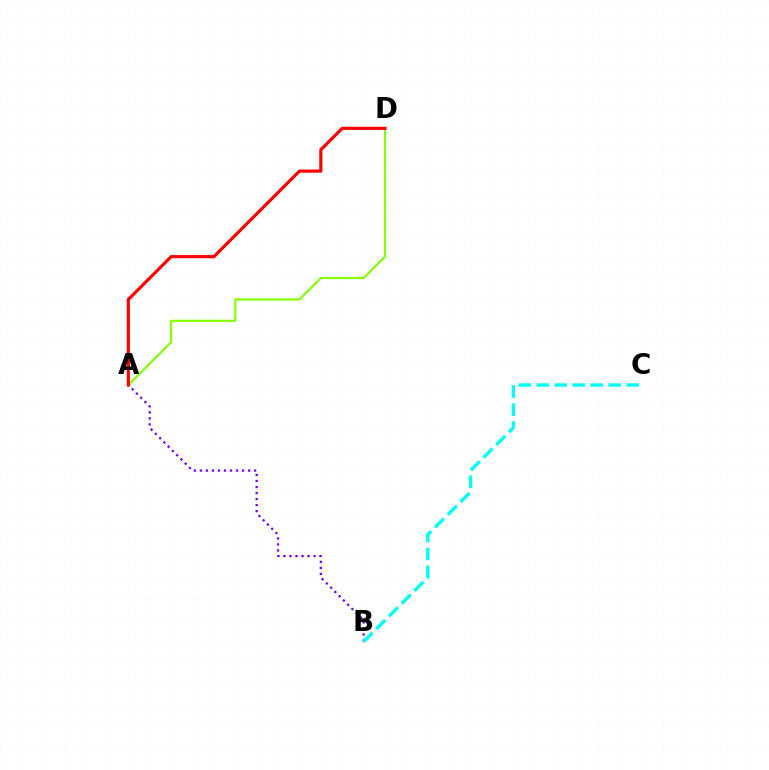{('A', 'D'): [{'color': '#84ff00', 'line_style': 'solid', 'thickness': 1.56}, {'color': '#ff0000', 'line_style': 'solid', 'thickness': 2.27}], ('A', 'B'): [{'color': '#7200ff', 'line_style': 'dotted', 'thickness': 1.64}], ('B', 'C'): [{'color': '#00fff6', 'line_style': 'dashed', 'thickness': 2.44}]}